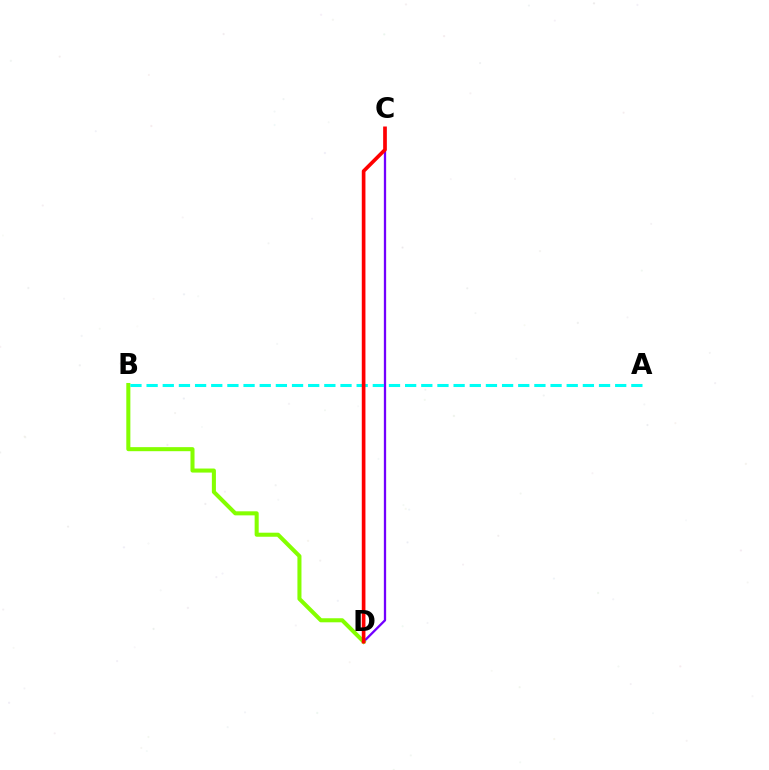{('C', 'D'): [{'color': '#7200ff', 'line_style': 'solid', 'thickness': 1.65}, {'color': '#ff0000', 'line_style': 'solid', 'thickness': 2.63}], ('B', 'D'): [{'color': '#84ff00', 'line_style': 'solid', 'thickness': 2.91}], ('A', 'B'): [{'color': '#00fff6', 'line_style': 'dashed', 'thickness': 2.2}]}